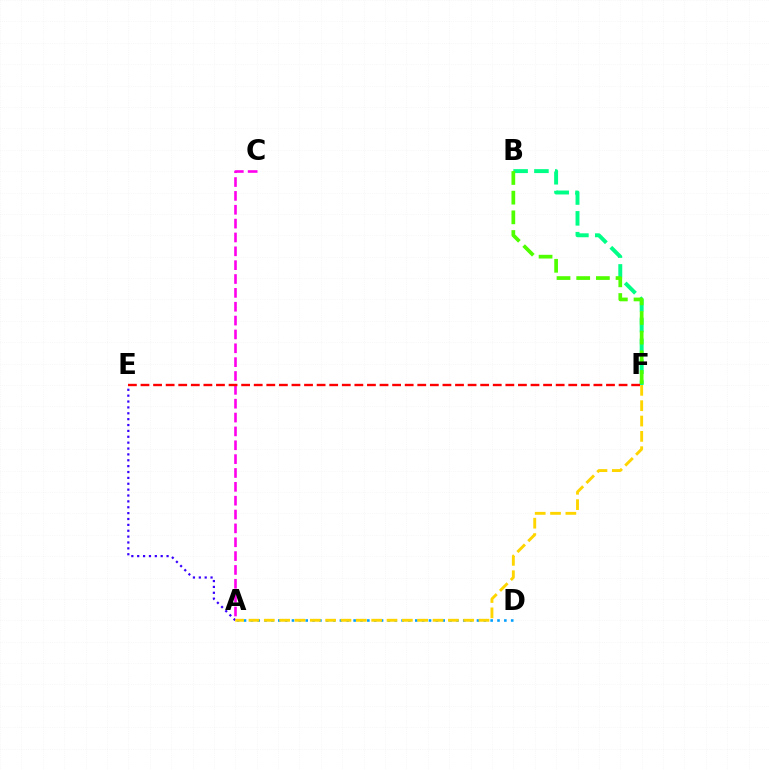{('A', 'C'): [{'color': '#ff00ed', 'line_style': 'dashed', 'thickness': 1.88}], ('B', 'F'): [{'color': '#00ff86', 'line_style': 'dashed', 'thickness': 2.83}, {'color': '#4fff00', 'line_style': 'dashed', 'thickness': 2.67}], ('A', 'D'): [{'color': '#009eff', 'line_style': 'dotted', 'thickness': 1.86}], ('A', 'E'): [{'color': '#3700ff', 'line_style': 'dotted', 'thickness': 1.6}], ('E', 'F'): [{'color': '#ff0000', 'line_style': 'dashed', 'thickness': 1.71}], ('A', 'F'): [{'color': '#ffd500', 'line_style': 'dashed', 'thickness': 2.08}]}